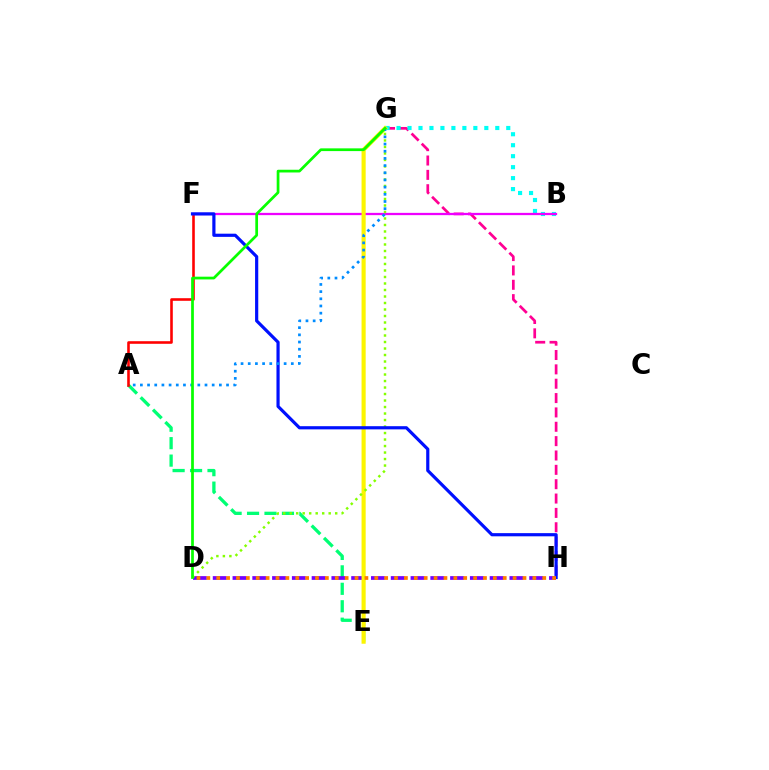{('A', 'E'): [{'color': '#00ff74', 'line_style': 'dashed', 'thickness': 2.37}], ('G', 'H'): [{'color': '#ff0094', 'line_style': 'dashed', 'thickness': 1.95}], ('A', 'F'): [{'color': '#ff0000', 'line_style': 'solid', 'thickness': 1.87}], ('B', 'G'): [{'color': '#00fff6', 'line_style': 'dotted', 'thickness': 2.98}], ('B', 'F'): [{'color': '#ee00ff', 'line_style': 'solid', 'thickness': 1.63}], ('D', 'H'): [{'color': '#7200ff', 'line_style': 'dashed', 'thickness': 2.69}, {'color': '#ff7c00', 'line_style': 'dotted', 'thickness': 2.68}], ('E', 'G'): [{'color': '#fcf500', 'line_style': 'solid', 'thickness': 2.97}], ('D', 'G'): [{'color': '#84ff00', 'line_style': 'dotted', 'thickness': 1.77}, {'color': '#08ff00', 'line_style': 'solid', 'thickness': 1.97}], ('F', 'H'): [{'color': '#0010ff', 'line_style': 'solid', 'thickness': 2.29}], ('A', 'G'): [{'color': '#008cff', 'line_style': 'dotted', 'thickness': 1.95}]}